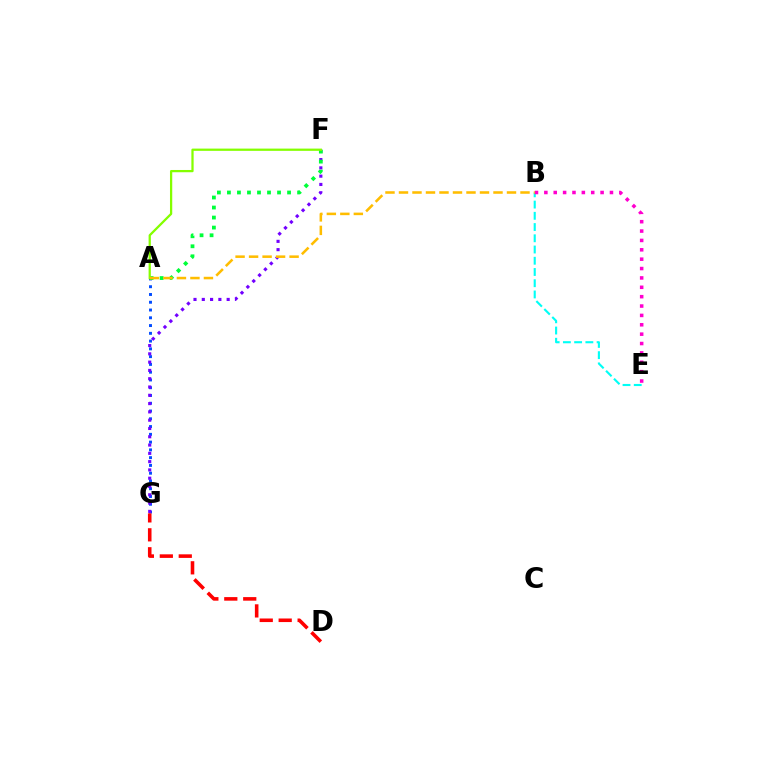{('A', 'G'): [{'color': '#004bff', 'line_style': 'dotted', 'thickness': 2.11}], ('B', 'E'): [{'color': '#00fff6', 'line_style': 'dashed', 'thickness': 1.53}, {'color': '#ff00cf', 'line_style': 'dotted', 'thickness': 2.55}], ('F', 'G'): [{'color': '#7200ff', 'line_style': 'dotted', 'thickness': 2.25}], ('D', 'G'): [{'color': '#ff0000', 'line_style': 'dashed', 'thickness': 2.57}], ('A', 'F'): [{'color': '#00ff39', 'line_style': 'dotted', 'thickness': 2.72}, {'color': '#84ff00', 'line_style': 'solid', 'thickness': 1.63}], ('A', 'B'): [{'color': '#ffbd00', 'line_style': 'dashed', 'thickness': 1.83}]}